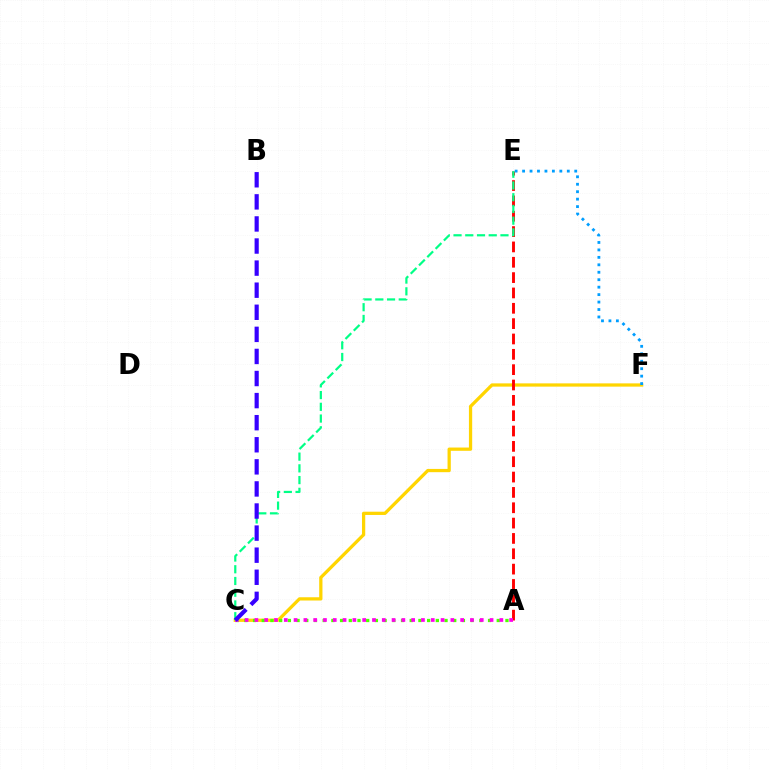{('C', 'F'): [{'color': '#ffd500', 'line_style': 'solid', 'thickness': 2.35}], ('A', 'E'): [{'color': '#ff0000', 'line_style': 'dashed', 'thickness': 2.08}], ('A', 'C'): [{'color': '#4fff00', 'line_style': 'dotted', 'thickness': 2.36}, {'color': '#ff00ed', 'line_style': 'dotted', 'thickness': 2.66}], ('E', 'F'): [{'color': '#009eff', 'line_style': 'dotted', 'thickness': 2.02}], ('C', 'E'): [{'color': '#00ff86', 'line_style': 'dashed', 'thickness': 1.59}], ('B', 'C'): [{'color': '#3700ff', 'line_style': 'dashed', 'thickness': 3.0}]}